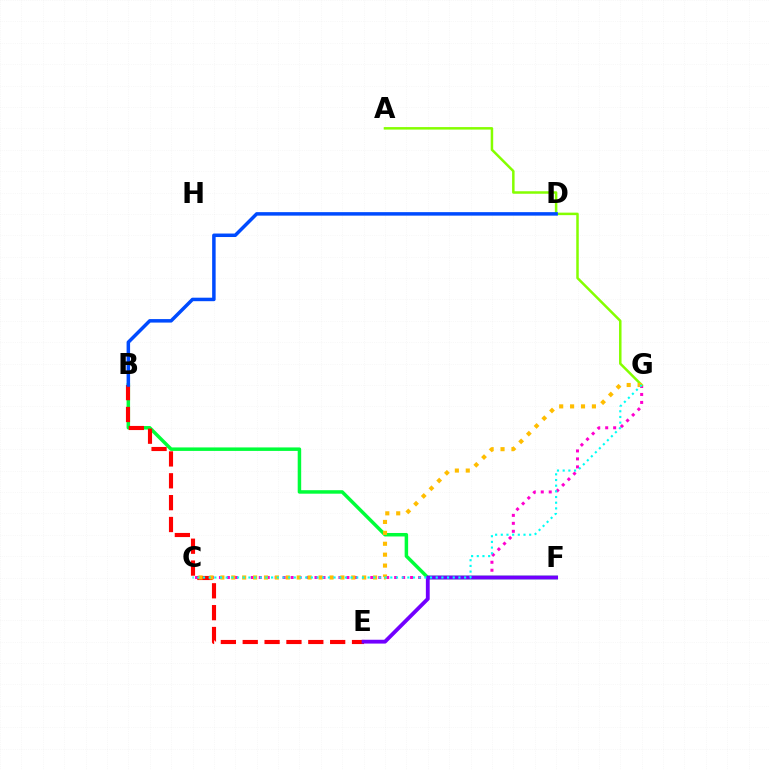{('B', 'F'): [{'color': '#00ff39', 'line_style': 'solid', 'thickness': 2.51}], ('C', 'G'): [{'color': '#ff00cf', 'line_style': 'dotted', 'thickness': 2.16}, {'color': '#ffbd00', 'line_style': 'dotted', 'thickness': 2.96}, {'color': '#00fff6', 'line_style': 'dotted', 'thickness': 1.54}], ('A', 'G'): [{'color': '#84ff00', 'line_style': 'solid', 'thickness': 1.8}], ('B', 'E'): [{'color': '#ff0000', 'line_style': 'dashed', 'thickness': 2.97}], ('E', 'F'): [{'color': '#7200ff', 'line_style': 'solid', 'thickness': 2.76}], ('B', 'D'): [{'color': '#004bff', 'line_style': 'solid', 'thickness': 2.52}]}